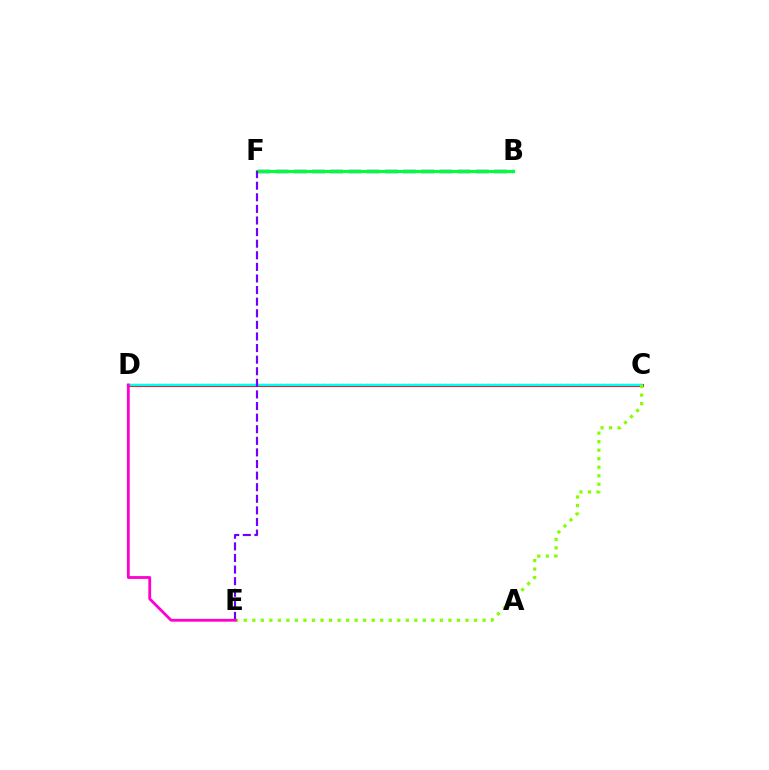{('C', 'D'): [{'color': '#ffbd00', 'line_style': 'dotted', 'thickness': 1.65}, {'color': '#ff0000', 'line_style': 'solid', 'thickness': 2.21}, {'color': '#00fff6', 'line_style': 'solid', 'thickness': 1.71}], ('B', 'F'): [{'color': '#004bff', 'line_style': 'dashed', 'thickness': 2.47}, {'color': '#00ff39', 'line_style': 'solid', 'thickness': 2.27}], ('C', 'E'): [{'color': '#84ff00', 'line_style': 'dotted', 'thickness': 2.32}], ('E', 'F'): [{'color': '#7200ff', 'line_style': 'dashed', 'thickness': 1.58}], ('D', 'E'): [{'color': '#ff00cf', 'line_style': 'solid', 'thickness': 2.02}]}